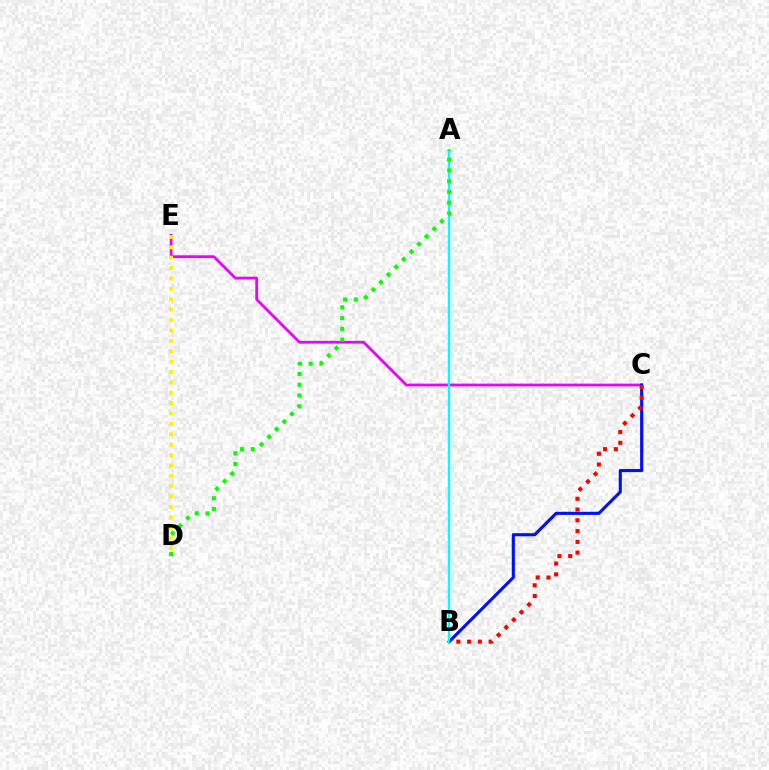{('C', 'E'): [{'color': '#ee00ff', 'line_style': 'solid', 'thickness': 1.98}], ('B', 'C'): [{'color': '#0010ff', 'line_style': 'solid', 'thickness': 2.24}, {'color': '#ff0000', 'line_style': 'dotted', 'thickness': 2.93}], ('A', 'B'): [{'color': '#00fff6', 'line_style': 'solid', 'thickness': 1.67}], ('D', 'E'): [{'color': '#fcf500', 'line_style': 'dotted', 'thickness': 2.82}], ('A', 'D'): [{'color': '#08ff00', 'line_style': 'dotted', 'thickness': 2.92}]}